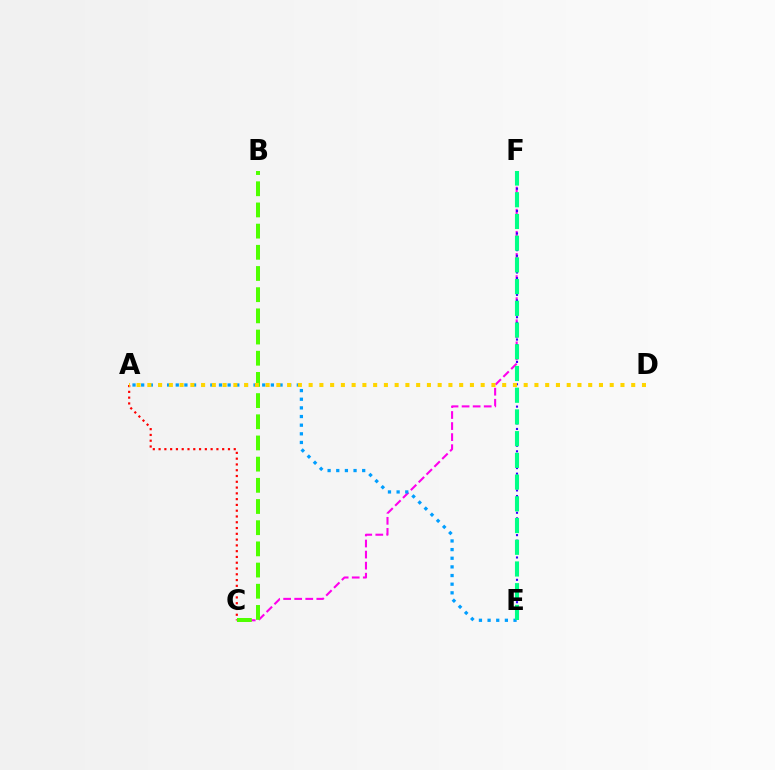{('C', 'F'): [{'color': '#ff00ed', 'line_style': 'dashed', 'thickness': 1.5}], ('A', 'E'): [{'color': '#009eff', 'line_style': 'dotted', 'thickness': 2.35}], ('A', 'C'): [{'color': '#ff0000', 'line_style': 'dotted', 'thickness': 1.57}], ('B', 'C'): [{'color': '#4fff00', 'line_style': 'dashed', 'thickness': 2.88}], ('E', 'F'): [{'color': '#3700ff', 'line_style': 'dotted', 'thickness': 1.52}, {'color': '#00ff86', 'line_style': 'dashed', 'thickness': 2.95}], ('A', 'D'): [{'color': '#ffd500', 'line_style': 'dotted', 'thickness': 2.92}]}